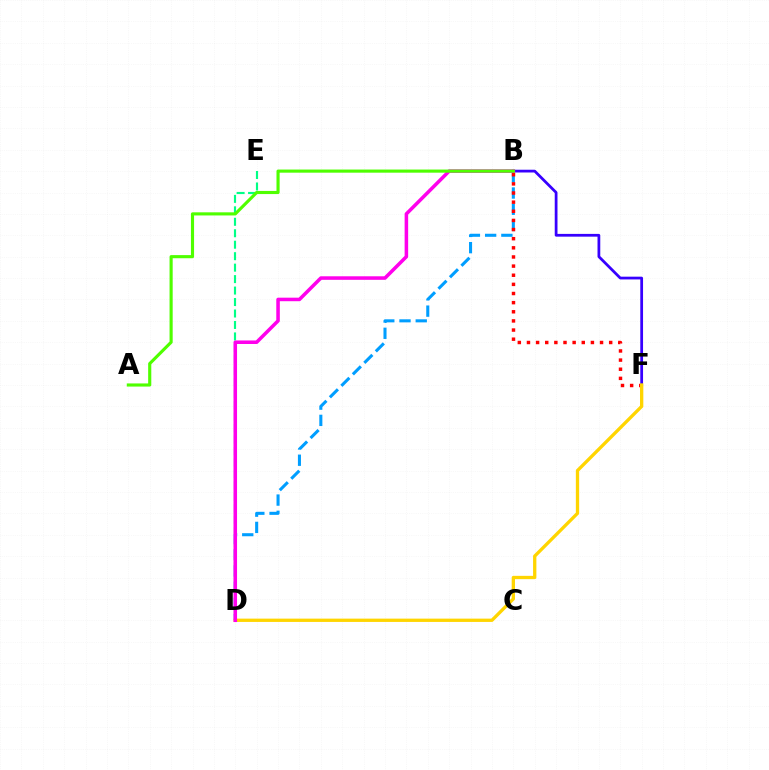{('B', 'D'): [{'color': '#009eff', 'line_style': 'dashed', 'thickness': 2.21}, {'color': '#ff00ed', 'line_style': 'solid', 'thickness': 2.55}], ('B', 'F'): [{'color': '#ff0000', 'line_style': 'dotted', 'thickness': 2.48}, {'color': '#3700ff', 'line_style': 'solid', 'thickness': 1.99}], ('D', 'E'): [{'color': '#00ff86', 'line_style': 'dashed', 'thickness': 1.56}], ('D', 'F'): [{'color': '#ffd500', 'line_style': 'solid', 'thickness': 2.38}], ('A', 'B'): [{'color': '#4fff00', 'line_style': 'solid', 'thickness': 2.26}]}